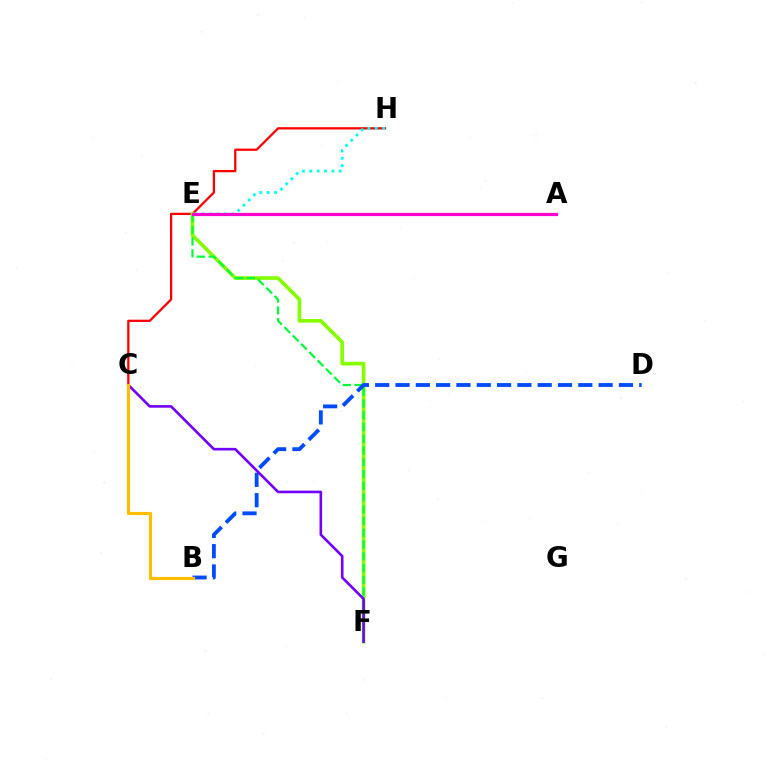{('C', 'H'): [{'color': '#ff0000', 'line_style': 'solid', 'thickness': 1.64}], ('E', 'F'): [{'color': '#84ff00', 'line_style': 'solid', 'thickness': 2.62}, {'color': '#00ff39', 'line_style': 'dashed', 'thickness': 1.6}], ('B', 'D'): [{'color': '#004bff', 'line_style': 'dashed', 'thickness': 2.76}], ('E', 'H'): [{'color': '#00fff6', 'line_style': 'dotted', 'thickness': 2.0}], ('A', 'E'): [{'color': '#ff00cf', 'line_style': 'solid', 'thickness': 2.3}], ('C', 'F'): [{'color': '#7200ff', 'line_style': 'solid', 'thickness': 1.89}], ('B', 'C'): [{'color': '#ffbd00', 'line_style': 'solid', 'thickness': 2.29}]}